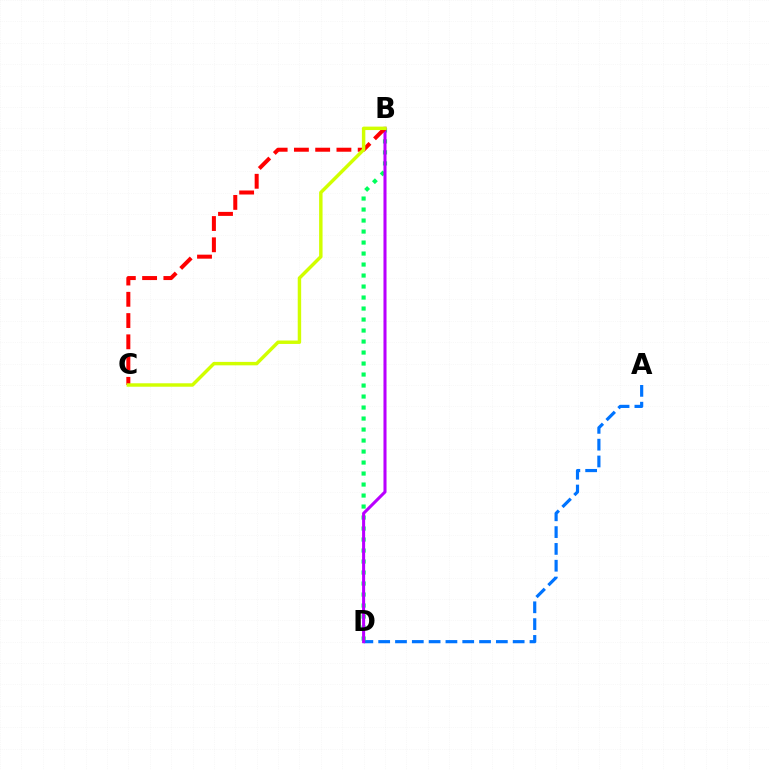{('A', 'D'): [{'color': '#0074ff', 'line_style': 'dashed', 'thickness': 2.28}], ('B', 'D'): [{'color': '#00ff5c', 'line_style': 'dotted', 'thickness': 2.99}, {'color': '#b900ff', 'line_style': 'solid', 'thickness': 2.2}], ('B', 'C'): [{'color': '#ff0000', 'line_style': 'dashed', 'thickness': 2.89}, {'color': '#d1ff00', 'line_style': 'solid', 'thickness': 2.48}]}